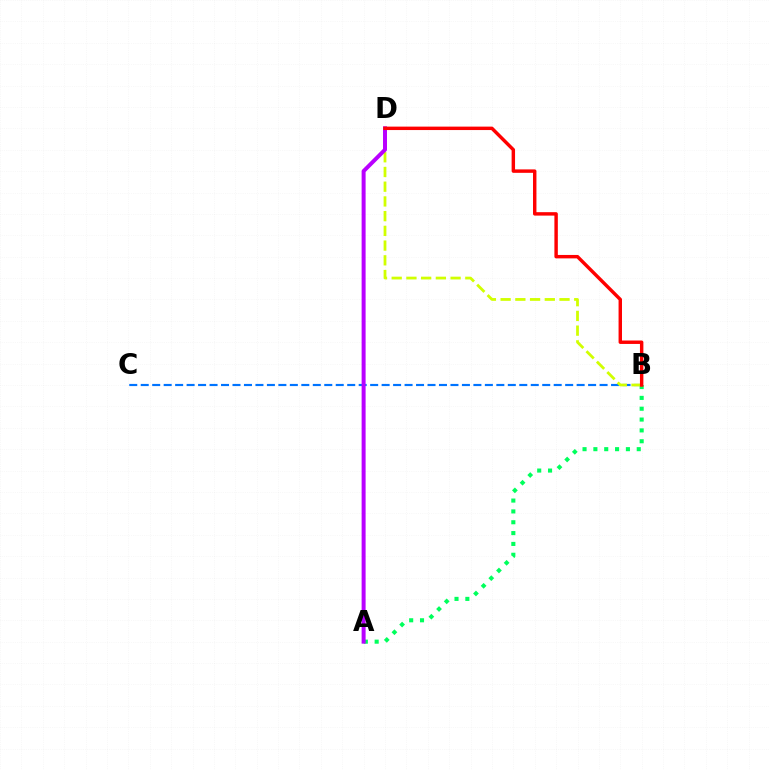{('B', 'C'): [{'color': '#0074ff', 'line_style': 'dashed', 'thickness': 1.56}], ('A', 'B'): [{'color': '#00ff5c', 'line_style': 'dotted', 'thickness': 2.95}], ('B', 'D'): [{'color': '#d1ff00', 'line_style': 'dashed', 'thickness': 2.0}, {'color': '#ff0000', 'line_style': 'solid', 'thickness': 2.47}], ('A', 'D'): [{'color': '#b900ff', 'line_style': 'solid', 'thickness': 2.86}]}